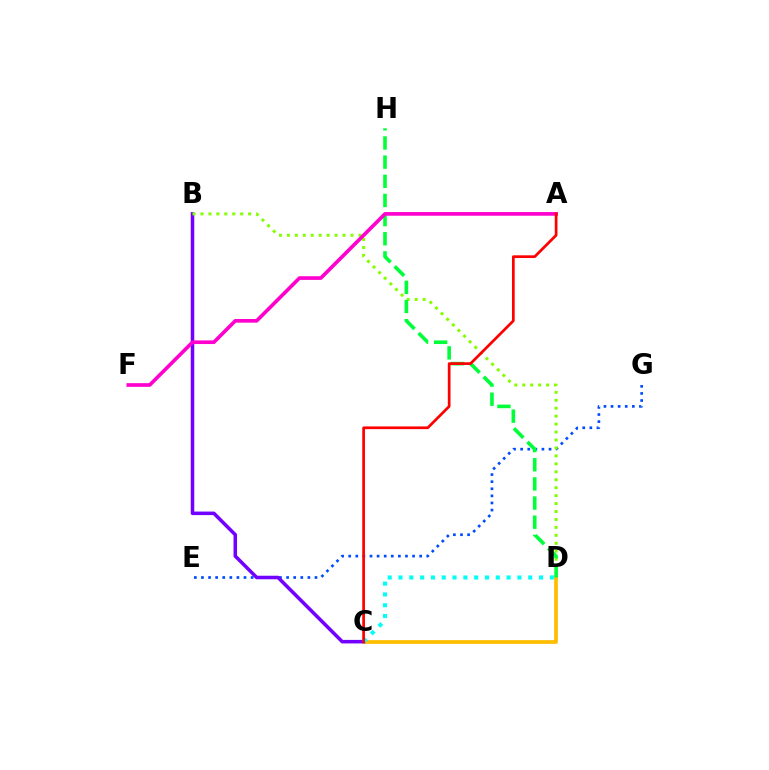{('C', 'D'): [{'color': '#ffbd00', 'line_style': 'solid', 'thickness': 2.68}, {'color': '#00fff6', 'line_style': 'dotted', 'thickness': 2.94}], ('E', 'G'): [{'color': '#004bff', 'line_style': 'dotted', 'thickness': 1.93}], ('B', 'C'): [{'color': '#7200ff', 'line_style': 'solid', 'thickness': 2.54}], ('B', 'D'): [{'color': '#84ff00', 'line_style': 'dotted', 'thickness': 2.16}], ('D', 'H'): [{'color': '#00ff39', 'line_style': 'dashed', 'thickness': 2.6}], ('A', 'F'): [{'color': '#ff00cf', 'line_style': 'solid', 'thickness': 2.64}], ('A', 'C'): [{'color': '#ff0000', 'line_style': 'solid', 'thickness': 1.95}]}